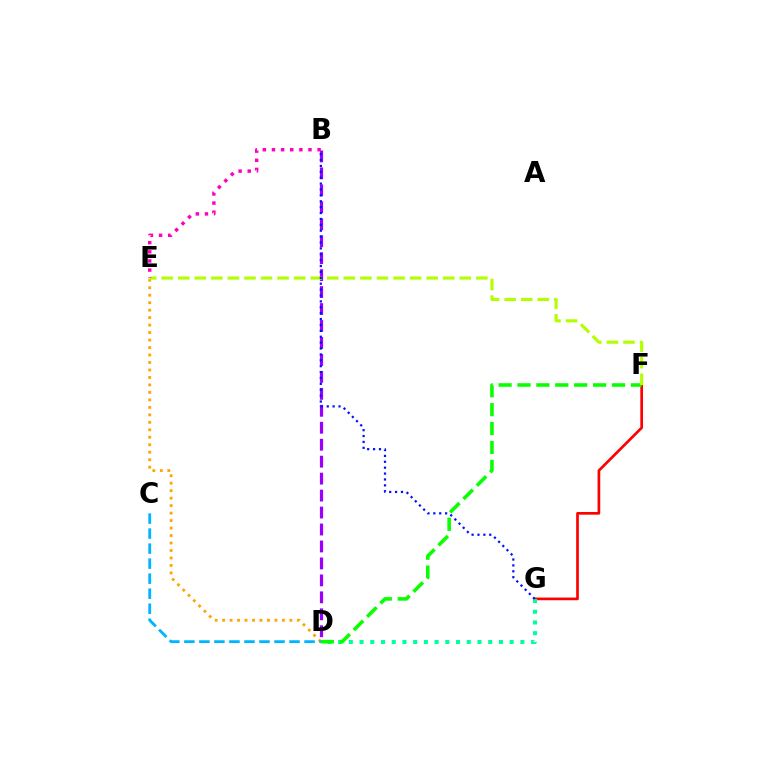{('F', 'G'): [{'color': '#ff0000', 'line_style': 'solid', 'thickness': 1.94}], ('D', 'E'): [{'color': '#ffa500', 'line_style': 'dotted', 'thickness': 2.03}], ('D', 'G'): [{'color': '#00ff9d', 'line_style': 'dotted', 'thickness': 2.91}], ('B', 'D'): [{'color': '#9b00ff', 'line_style': 'dashed', 'thickness': 2.3}], ('D', 'F'): [{'color': '#08ff00', 'line_style': 'dashed', 'thickness': 2.57}], ('E', 'F'): [{'color': '#b3ff00', 'line_style': 'dashed', 'thickness': 2.25}], ('B', 'E'): [{'color': '#ff00bd', 'line_style': 'dotted', 'thickness': 2.48}], ('B', 'G'): [{'color': '#0010ff', 'line_style': 'dotted', 'thickness': 1.6}], ('C', 'D'): [{'color': '#00b5ff', 'line_style': 'dashed', 'thickness': 2.04}]}